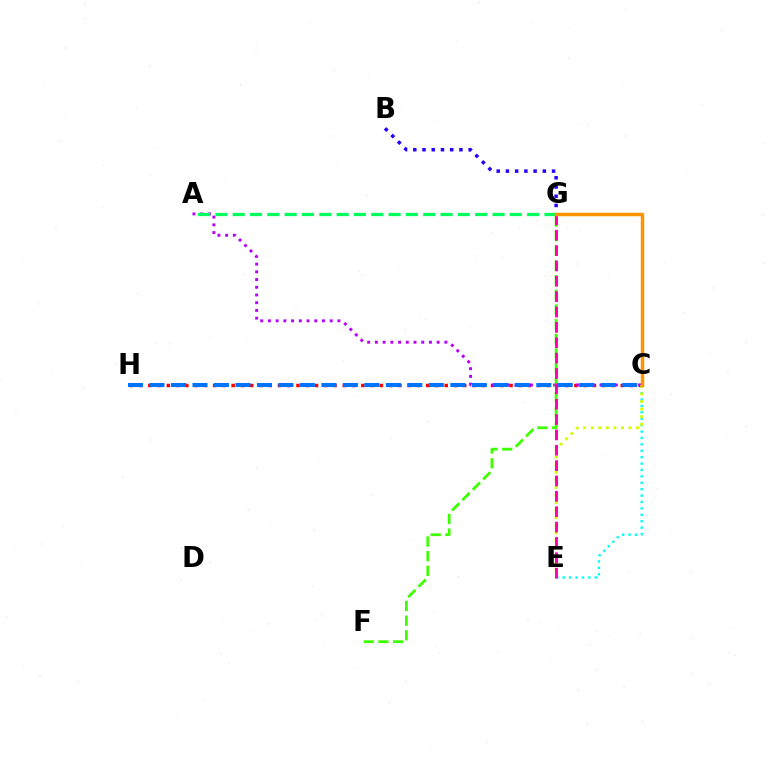{('C', 'H'): [{'color': '#ff0000', 'line_style': 'dotted', 'thickness': 2.52}, {'color': '#0074ff', 'line_style': 'dashed', 'thickness': 2.92}], ('C', 'E'): [{'color': '#00fff6', 'line_style': 'dotted', 'thickness': 1.74}, {'color': '#d1ff00', 'line_style': 'dotted', 'thickness': 2.06}], ('A', 'C'): [{'color': '#b900ff', 'line_style': 'dotted', 'thickness': 2.1}], ('B', 'G'): [{'color': '#2500ff', 'line_style': 'dotted', 'thickness': 2.51}], ('A', 'G'): [{'color': '#00ff5c', 'line_style': 'dashed', 'thickness': 2.35}], ('F', 'G'): [{'color': '#3dff00', 'line_style': 'dashed', 'thickness': 1.99}], ('E', 'G'): [{'color': '#ff00ac', 'line_style': 'dashed', 'thickness': 2.09}], ('C', 'G'): [{'color': '#ff9400', 'line_style': 'solid', 'thickness': 2.48}]}